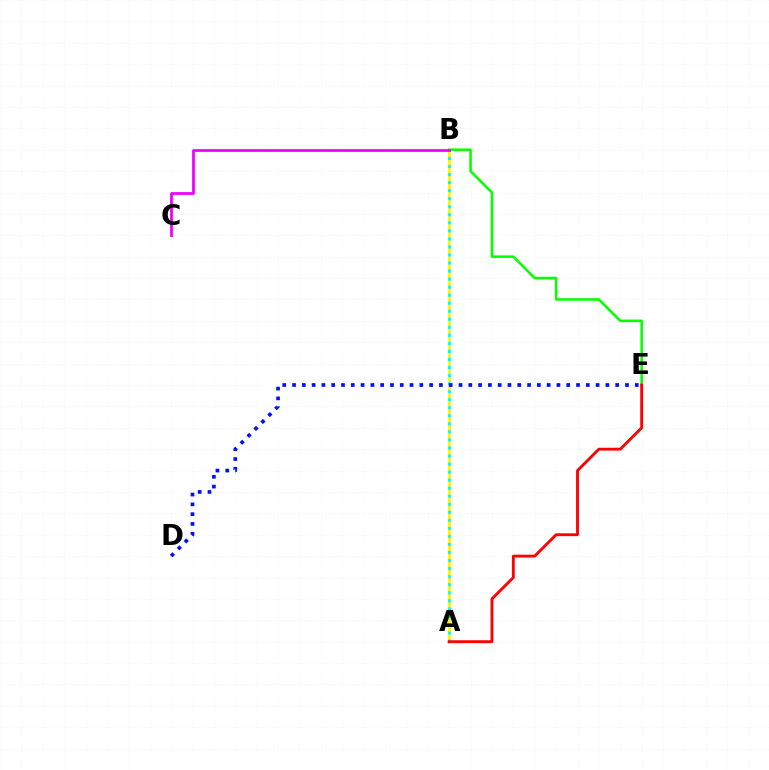{('A', 'B'): [{'color': '#fcf500', 'line_style': 'solid', 'thickness': 2.07}, {'color': '#00fff6', 'line_style': 'dotted', 'thickness': 2.18}], ('B', 'E'): [{'color': '#08ff00', 'line_style': 'solid', 'thickness': 1.84}], ('A', 'E'): [{'color': '#ff0000', 'line_style': 'solid', 'thickness': 2.05}], ('D', 'E'): [{'color': '#0010ff', 'line_style': 'dotted', 'thickness': 2.66}], ('B', 'C'): [{'color': '#ee00ff', 'line_style': 'solid', 'thickness': 1.98}]}